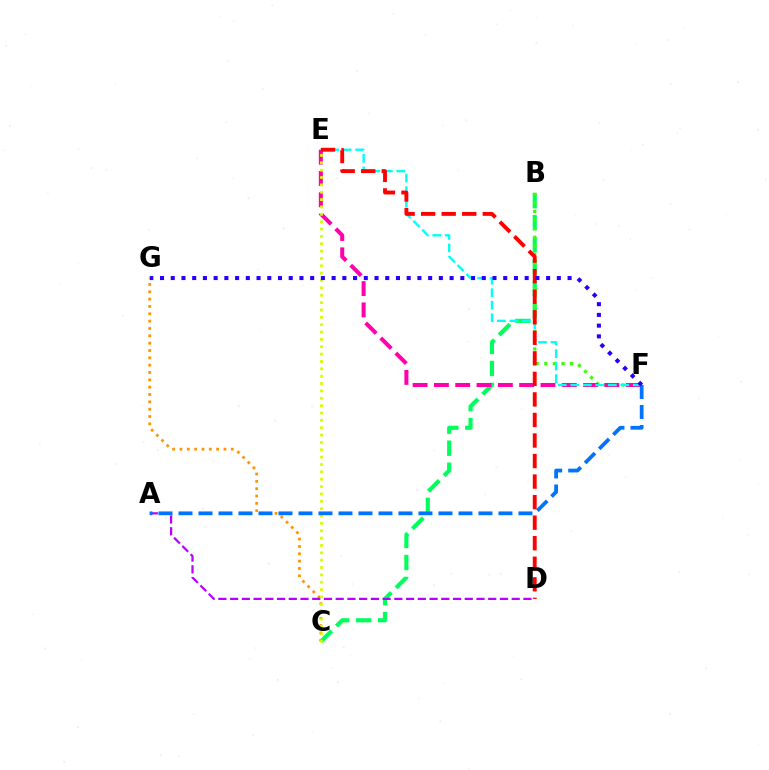{('B', 'C'): [{'color': '#00ff5c', 'line_style': 'dashed', 'thickness': 2.99}], ('C', 'G'): [{'color': '#ff9400', 'line_style': 'dotted', 'thickness': 1.99}], ('B', 'F'): [{'color': '#3dff00', 'line_style': 'dotted', 'thickness': 2.33}], ('E', 'F'): [{'color': '#ff00ac', 'line_style': 'dashed', 'thickness': 2.89}, {'color': '#00fff6', 'line_style': 'dashed', 'thickness': 1.7}], ('C', 'E'): [{'color': '#d1ff00', 'line_style': 'dotted', 'thickness': 2.0}], ('A', 'D'): [{'color': '#b900ff', 'line_style': 'dashed', 'thickness': 1.59}], ('D', 'E'): [{'color': '#ff0000', 'line_style': 'dashed', 'thickness': 2.79}], ('A', 'F'): [{'color': '#0074ff', 'line_style': 'dashed', 'thickness': 2.72}], ('F', 'G'): [{'color': '#2500ff', 'line_style': 'dotted', 'thickness': 2.91}]}